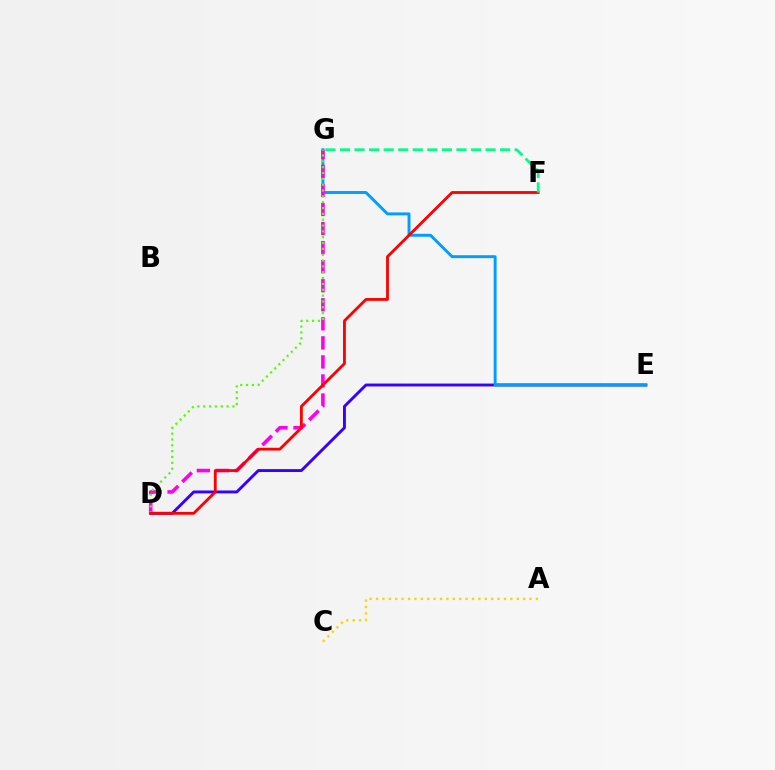{('D', 'E'): [{'color': '#3700ff', 'line_style': 'solid', 'thickness': 2.09}], ('E', 'G'): [{'color': '#009eff', 'line_style': 'solid', 'thickness': 2.1}], ('A', 'C'): [{'color': '#ffd500', 'line_style': 'dotted', 'thickness': 1.74}], ('D', 'G'): [{'color': '#ff00ed', 'line_style': 'dashed', 'thickness': 2.59}, {'color': '#4fff00', 'line_style': 'dotted', 'thickness': 1.59}], ('D', 'F'): [{'color': '#ff0000', 'line_style': 'solid', 'thickness': 2.03}], ('F', 'G'): [{'color': '#00ff86', 'line_style': 'dashed', 'thickness': 1.98}]}